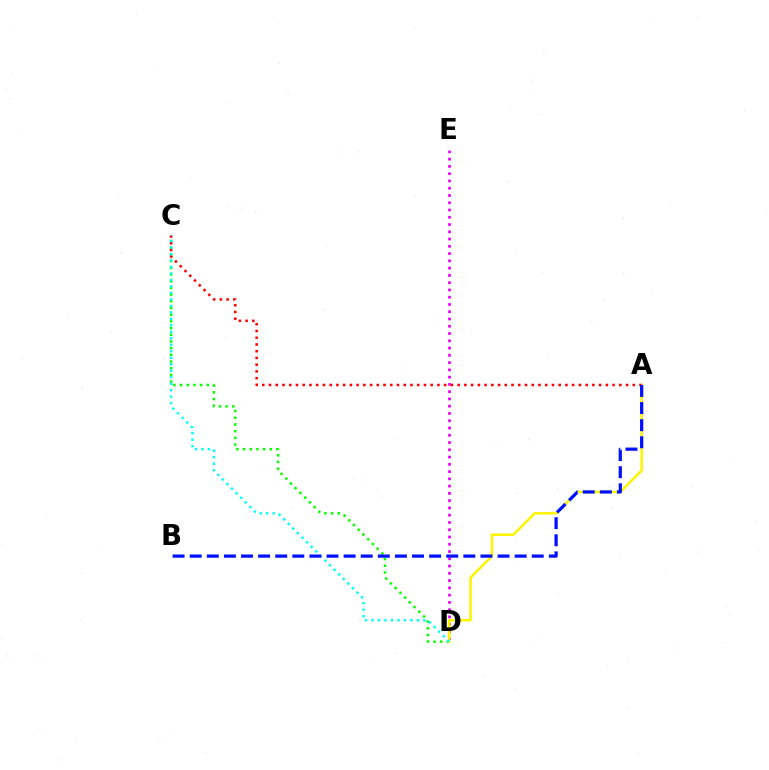{('C', 'D'): [{'color': '#08ff00', 'line_style': 'dotted', 'thickness': 1.82}, {'color': '#00fff6', 'line_style': 'dotted', 'thickness': 1.76}], ('D', 'E'): [{'color': '#ee00ff', 'line_style': 'dotted', 'thickness': 1.97}], ('A', 'D'): [{'color': '#fcf500', 'line_style': 'solid', 'thickness': 1.81}], ('A', 'C'): [{'color': '#ff0000', 'line_style': 'dotted', 'thickness': 1.83}], ('A', 'B'): [{'color': '#0010ff', 'line_style': 'dashed', 'thickness': 2.32}]}